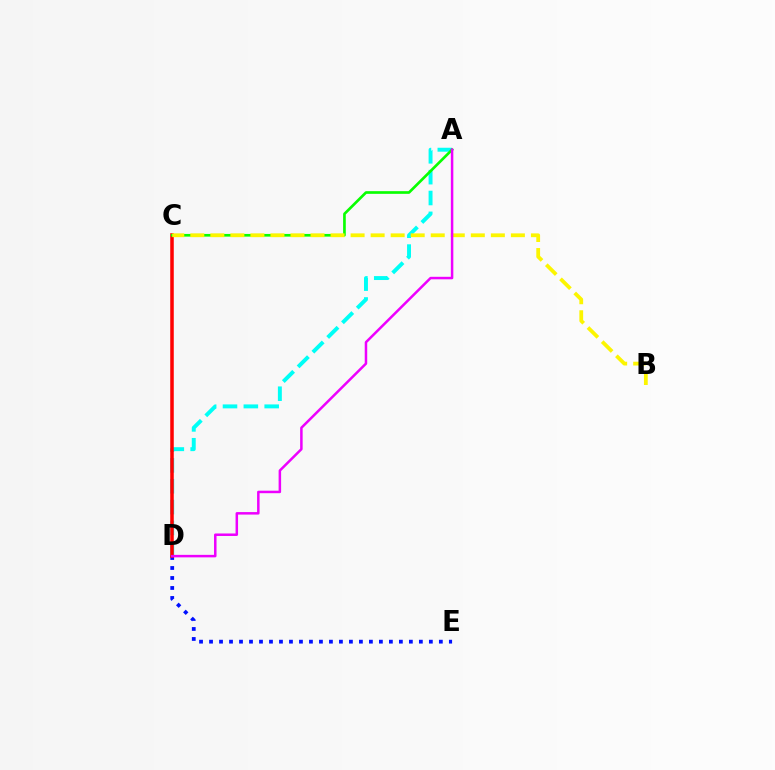{('D', 'E'): [{'color': '#0010ff', 'line_style': 'dotted', 'thickness': 2.71}], ('A', 'D'): [{'color': '#00fff6', 'line_style': 'dashed', 'thickness': 2.83}, {'color': '#ee00ff', 'line_style': 'solid', 'thickness': 1.8}], ('C', 'D'): [{'color': '#ff0000', 'line_style': 'solid', 'thickness': 2.54}], ('A', 'C'): [{'color': '#08ff00', 'line_style': 'solid', 'thickness': 1.92}], ('B', 'C'): [{'color': '#fcf500', 'line_style': 'dashed', 'thickness': 2.72}]}